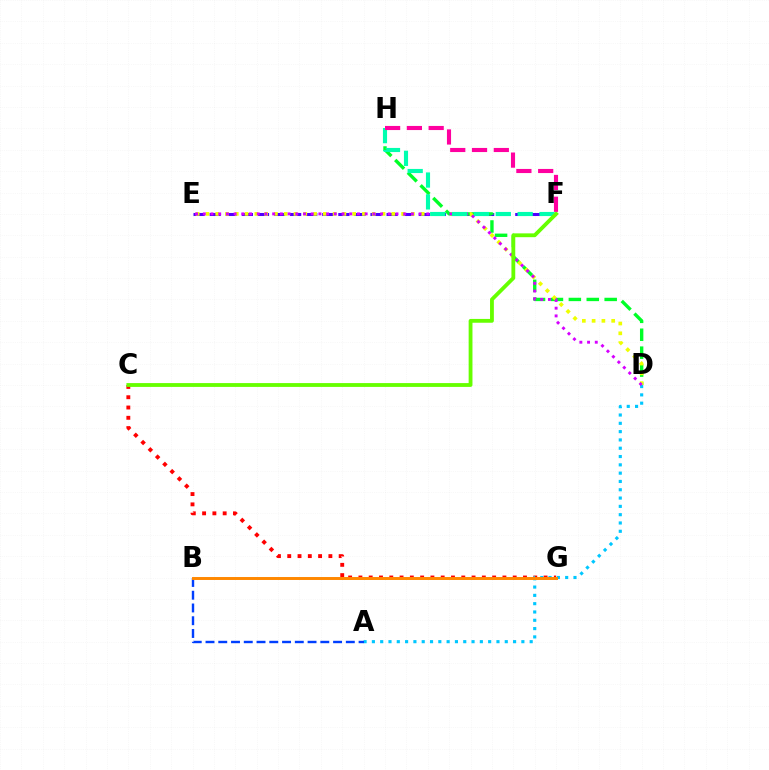{('E', 'F'): [{'color': '#4f00ff', 'line_style': 'dashed', 'thickness': 2.19}], ('C', 'G'): [{'color': '#ff0000', 'line_style': 'dotted', 'thickness': 2.79}], ('D', 'H'): [{'color': '#00ff27', 'line_style': 'dashed', 'thickness': 2.43}], ('D', 'E'): [{'color': '#eeff00', 'line_style': 'dotted', 'thickness': 2.66}, {'color': '#d600ff', 'line_style': 'dotted', 'thickness': 2.09}], ('A', 'D'): [{'color': '#00c7ff', 'line_style': 'dotted', 'thickness': 2.26}], ('A', 'B'): [{'color': '#003fff', 'line_style': 'dashed', 'thickness': 1.73}], ('F', 'H'): [{'color': '#00ffaf', 'line_style': 'dashed', 'thickness': 2.97}, {'color': '#ff00a0', 'line_style': 'dashed', 'thickness': 2.96}], ('C', 'F'): [{'color': '#66ff00', 'line_style': 'solid', 'thickness': 2.75}], ('B', 'G'): [{'color': '#ff8800', 'line_style': 'solid', 'thickness': 2.13}]}